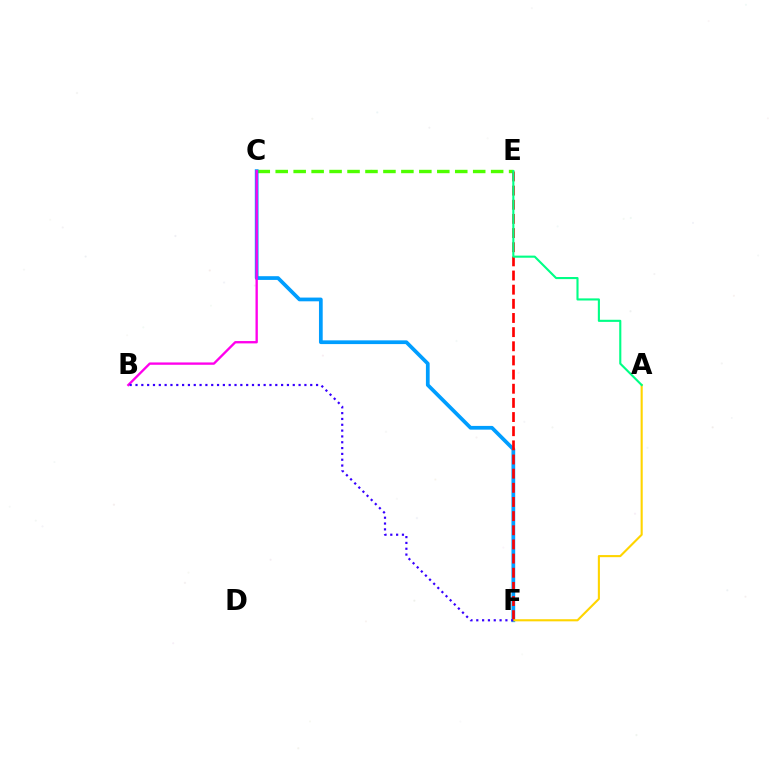{('C', 'E'): [{'color': '#4fff00', 'line_style': 'dashed', 'thickness': 2.44}], ('C', 'F'): [{'color': '#009eff', 'line_style': 'solid', 'thickness': 2.69}], ('B', 'C'): [{'color': '#ff00ed', 'line_style': 'solid', 'thickness': 1.69}], ('E', 'F'): [{'color': '#ff0000', 'line_style': 'dashed', 'thickness': 1.92}], ('A', 'F'): [{'color': '#ffd500', 'line_style': 'solid', 'thickness': 1.52}], ('B', 'F'): [{'color': '#3700ff', 'line_style': 'dotted', 'thickness': 1.58}], ('A', 'E'): [{'color': '#00ff86', 'line_style': 'solid', 'thickness': 1.52}]}